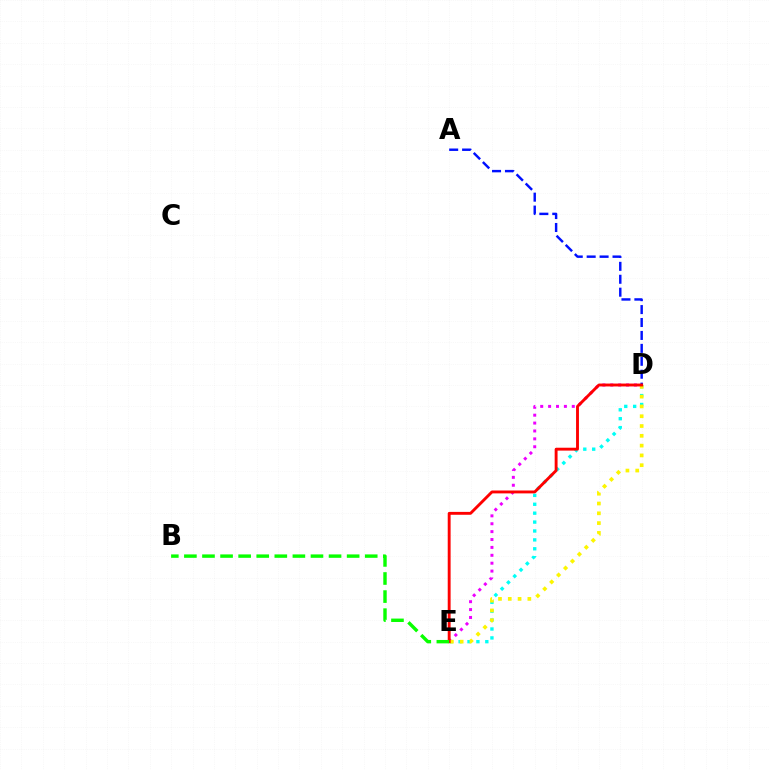{('D', 'E'): [{'color': '#ee00ff', 'line_style': 'dotted', 'thickness': 2.14}, {'color': '#00fff6', 'line_style': 'dotted', 'thickness': 2.42}, {'color': '#fcf500', 'line_style': 'dotted', 'thickness': 2.66}, {'color': '#ff0000', 'line_style': 'solid', 'thickness': 2.08}], ('A', 'D'): [{'color': '#0010ff', 'line_style': 'dashed', 'thickness': 1.76}], ('B', 'E'): [{'color': '#08ff00', 'line_style': 'dashed', 'thickness': 2.46}]}